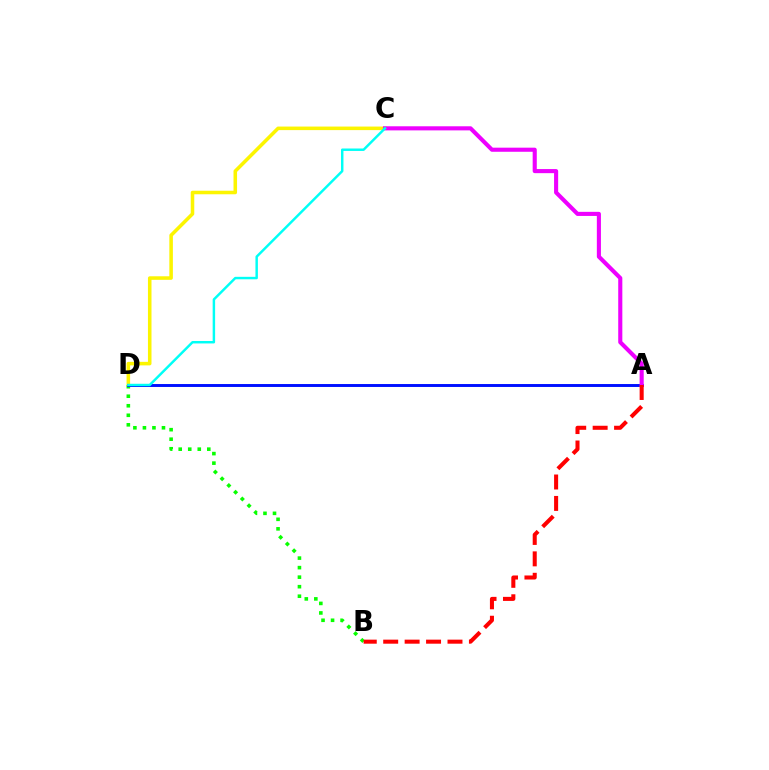{('B', 'D'): [{'color': '#08ff00', 'line_style': 'dotted', 'thickness': 2.59}], ('C', 'D'): [{'color': '#fcf500', 'line_style': 'solid', 'thickness': 2.55}, {'color': '#00fff6', 'line_style': 'solid', 'thickness': 1.77}], ('A', 'D'): [{'color': '#0010ff', 'line_style': 'solid', 'thickness': 2.11}], ('A', 'C'): [{'color': '#ee00ff', 'line_style': 'solid', 'thickness': 2.95}], ('A', 'B'): [{'color': '#ff0000', 'line_style': 'dashed', 'thickness': 2.91}]}